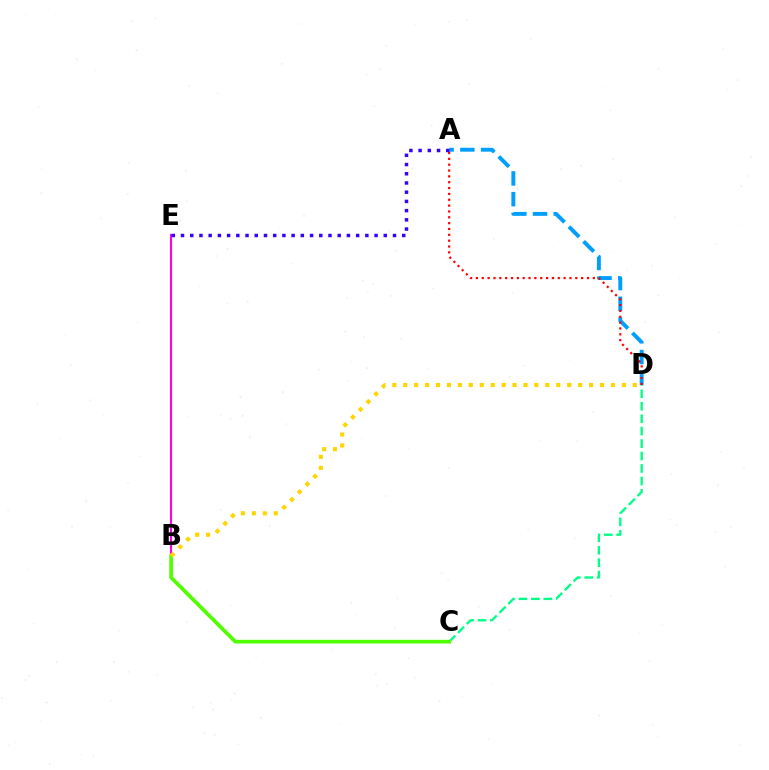{('B', 'E'): [{'color': '#ff00ed', 'line_style': 'solid', 'thickness': 1.51}], ('C', 'D'): [{'color': '#00ff86', 'line_style': 'dashed', 'thickness': 1.69}], ('B', 'C'): [{'color': '#4fff00', 'line_style': 'solid', 'thickness': 2.67}], ('A', 'D'): [{'color': '#009eff', 'line_style': 'dashed', 'thickness': 2.81}, {'color': '#ff0000', 'line_style': 'dotted', 'thickness': 1.59}], ('B', 'D'): [{'color': '#ffd500', 'line_style': 'dotted', 'thickness': 2.97}], ('A', 'E'): [{'color': '#3700ff', 'line_style': 'dotted', 'thickness': 2.5}]}